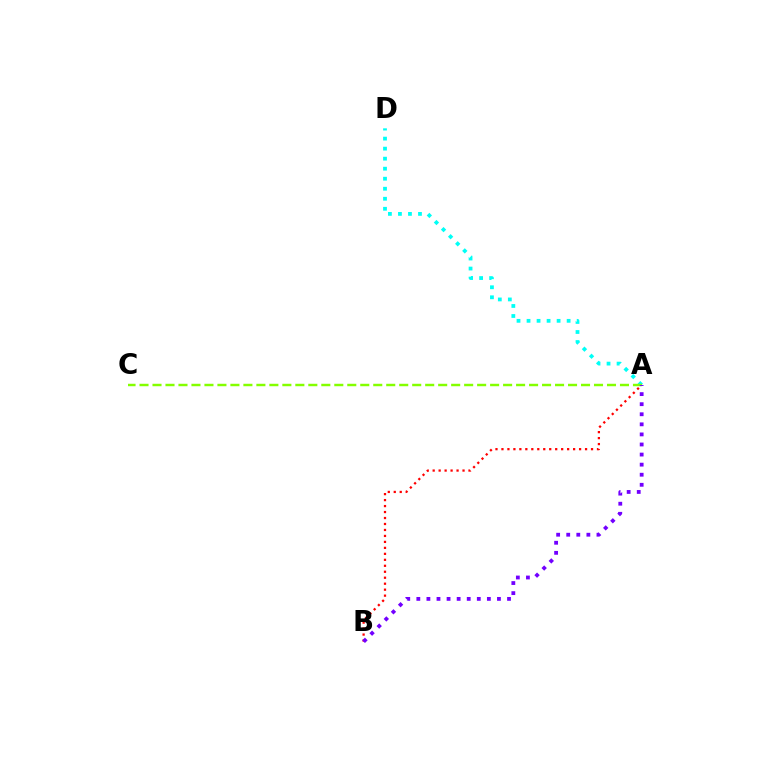{('A', 'D'): [{'color': '#00fff6', 'line_style': 'dotted', 'thickness': 2.72}], ('A', 'B'): [{'color': '#ff0000', 'line_style': 'dotted', 'thickness': 1.62}, {'color': '#7200ff', 'line_style': 'dotted', 'thickness': 2.74}], ('A', 'C'): [{'color': '#84ff00', 'line_style': 'dashed', 'thickness': 1.76}]}